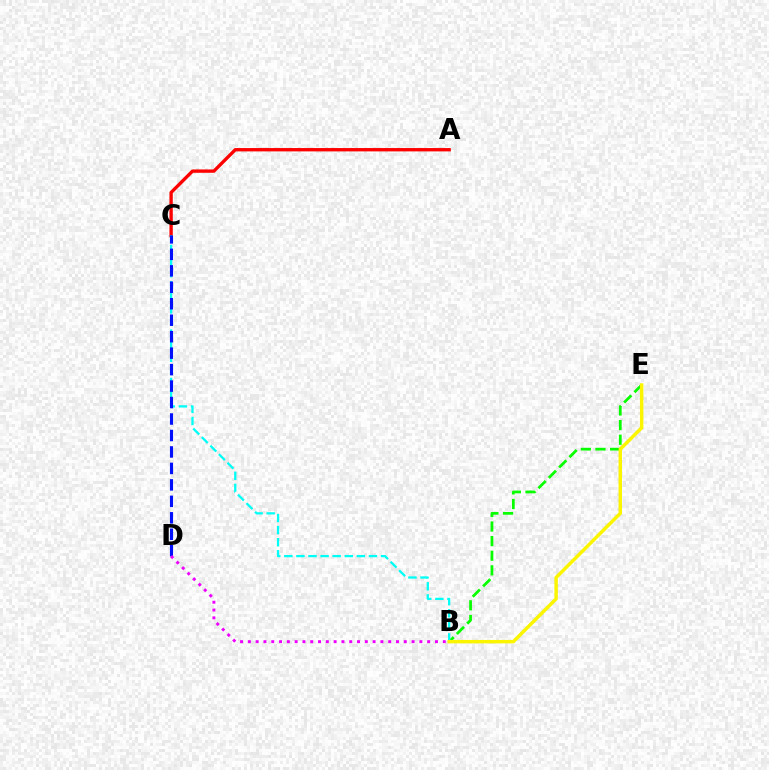{('B', 'E'): [{'color': '#08ff00', 'line_style': 'dashed', 'thickness': 1.99}, {'color': '#fcf500', 'line_style': 'solid', 'thickness': 2.48}], ('A', 'C'): [{'color': '#ff0000', 'line_style': 'solid', 'thickness': 2.41}], ('B', 'C'): [{'color': '#00fff6', 'line_style': 'dashed', 'thickness': 1.64}], ('C', 'D'): [{'color': '#0010ff', 'line_style': 'dashed', 'thickness': 2.24}], ('B', 'D'): [{'color': '#ee00ff', 'line_style': 'dotted', 'thickness': 2.12}]}